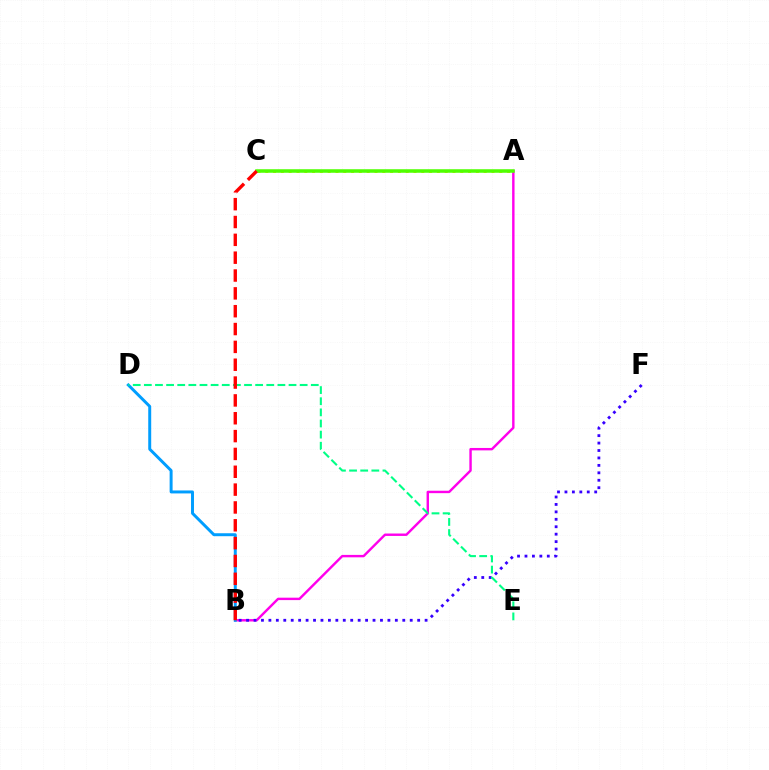{('A', 'B'): [{'color': '#ff00ed', 'line_style': 'solid', 'thickness': 1.74}], ('A', 'C'): [{'color': '#ffd500', 'line_style': 'dotted', 'thickness': 2.12}, {'color': '#4fff00', 'line_style': 'solid', 'thickness': 2.54}], ('B', 'D'): [{'color': '#009eff', 'line_style': 'solid', 'thickness': 2.13}], ('B', 'F'): [{'color': '#3700ff', 'line_style': 'dotted', 'thickness': 2.02}], ('D', 'E'): [{'color': '#00ff86', 'line_style': 'dashed', 'thickness': 1.51}], ('B', 'C'): [{'color': '#ff0000', 'line_style': 'dashed', 'thickness': 2.42}]}